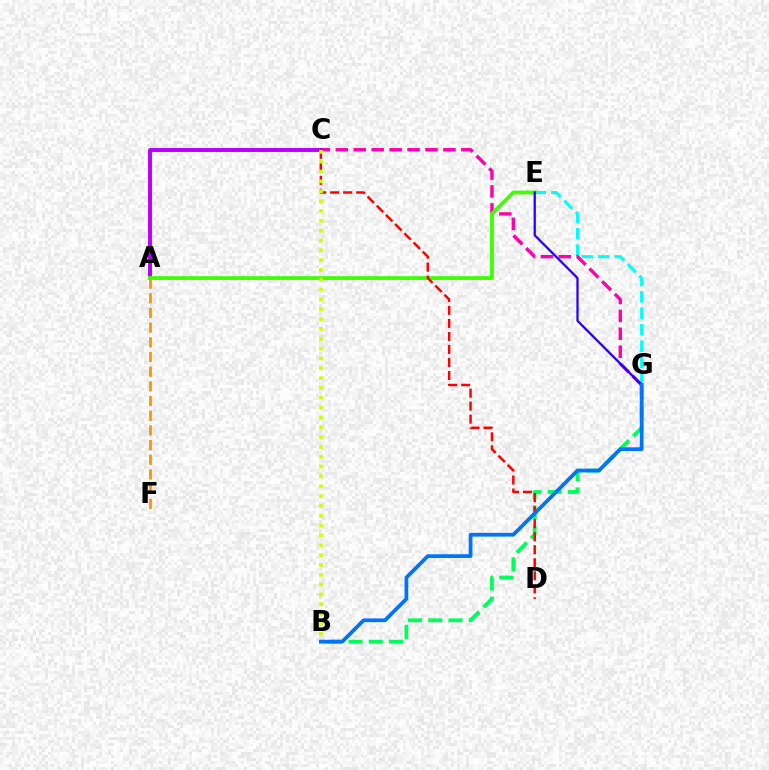{('E', 'G'): [{'color': '#00fff6', 'line_style': 'dashed', 'thickness': 2.23}, {'color': '#2500ff', 'line_style': 'solid', 'thickness': 1.63}], ('C', 'G'): [{'color': '#ff00ac', 'line_style': 'dashed', 'thickness': 2.44}], ('A', 'C'): [{'color': '#b900ff', 'line_style': 'solid', 'thickness': 2.84}], ('B', 'G'): [{'color': '#00ff5c', 'line_style': 'dashed', 'thickness': 2.75}, {'color': '#0074ff', 'line_style': 'solid', 'thickness': 2.7}], ('A', 'F'): [{'color': '#ff9400', 'line_style': 'dashed', 'thickness': 1.99}], ('A', 'E'): [{'color': '#3dff00', 'line_style': 'solid', 'thickness': 2.72}], ('C', 'D'): [{'color': '#ff0000', 'line_style': 'dashed', 'thickness': 1.77}], ('B', 'C'): [{'color': '#d1ff00', 'line_style': 'dotted', 'thickness': 2.67}]}